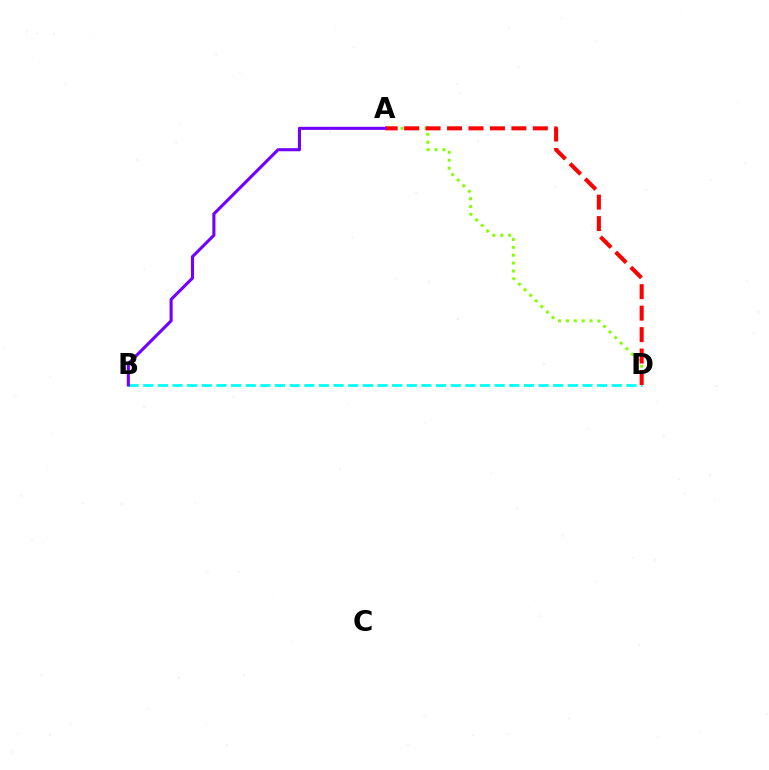{('B', 'D'): [{'color': '#00fff6', 'line_style': 'dashed', 'thickness': 1.99}], ('A', 'D'): [{'color': '#84ff00', 'line_style': 'dotted', 'thickness': 2.14}, {'color': '#ff0000', 'line_style': 'dashed', 'thickness': 2.91}], ('A', 'B'): [{'color': '#7200ff', 'line_style': 'solid', 'thickness': 2.22}]}